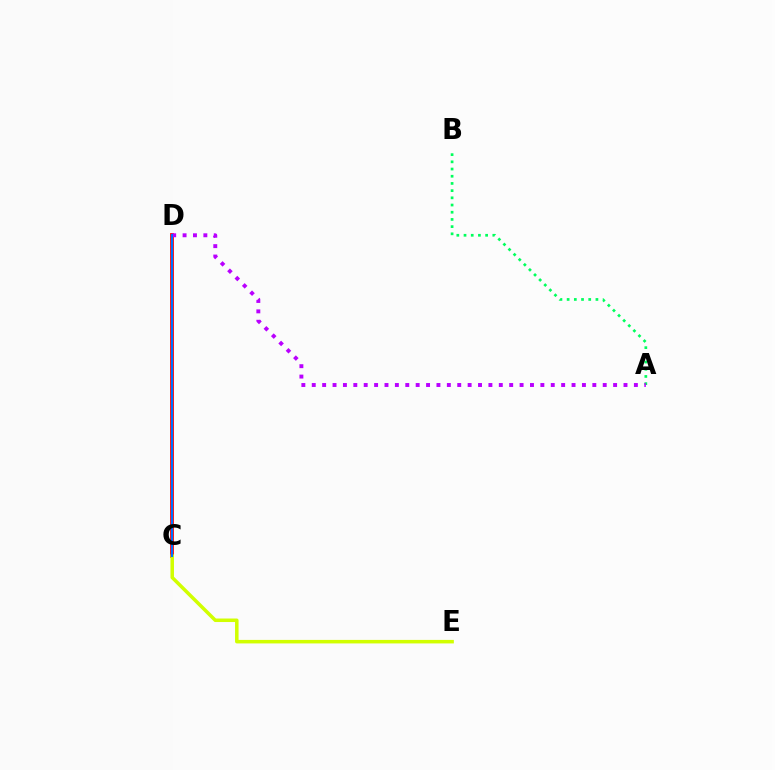{('A', 'B'): [{'color': '#00ff5c', 'line_style': 'dotted', 'thickness': 1.96}], ('C', 'D'): [{'color': '#ff0000', 'line_style': 'solid', 'thickness': 2.71}, {'color': '#0074ff', 'line_style': 'solid', 'thickness': 1.51}], ('A', 'D'): [{'color': '#b900ff', 'line_style': 'dotted', 'thickness': 2.82}], ('C', 'E'): [{'color': '#d1ff00', 'line_style': 'solid', 'thickness': 2.53}]}